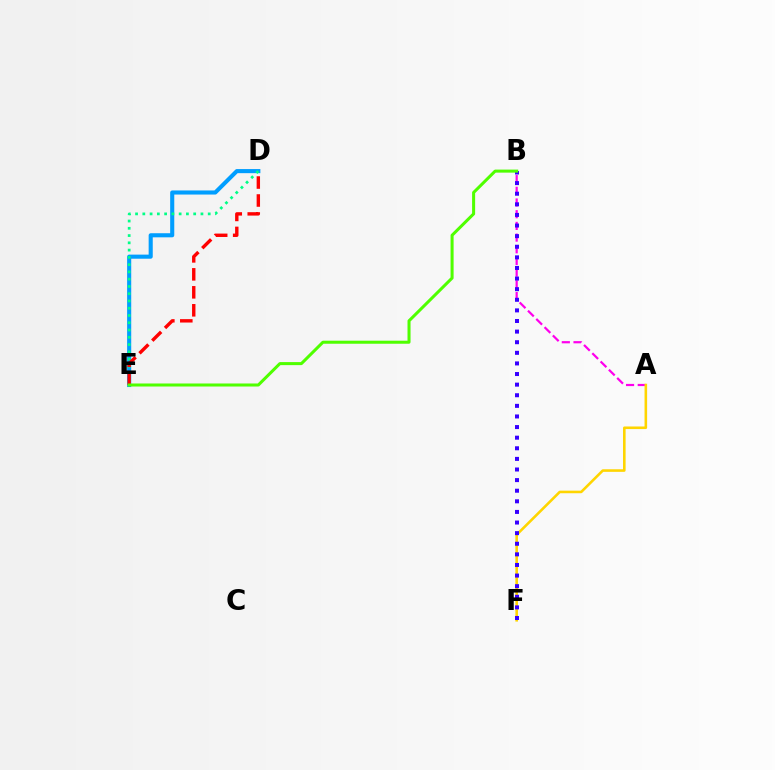{('D', 'E'): [{'color': '#009eff', 'line_style': 'solid', 'thickness': 2.95}, {'color': '#00ff86', 'line_style': 'dotted', 'thickness': 1.97}, {'color': '#ff0000', 'line_style': 'dashed', 'thickness': 2.44}], ('A', 'B'): [{'color': '#ff00ed', 'line_style': 'dashed', 'thickness': 1.59}], ('A', 'F'): [{'color': '#ffd500', 'line_style': 'solid', 'thickness': 1.86}], ('B', 'F'): [{'color': '#3700ff', 'line_style': 'dotted', 'thickness': 2.88}], ('B', 'E'): [{'color': '#4fff00', 'line_style': 'solid', 'thickness': 2.18}]}